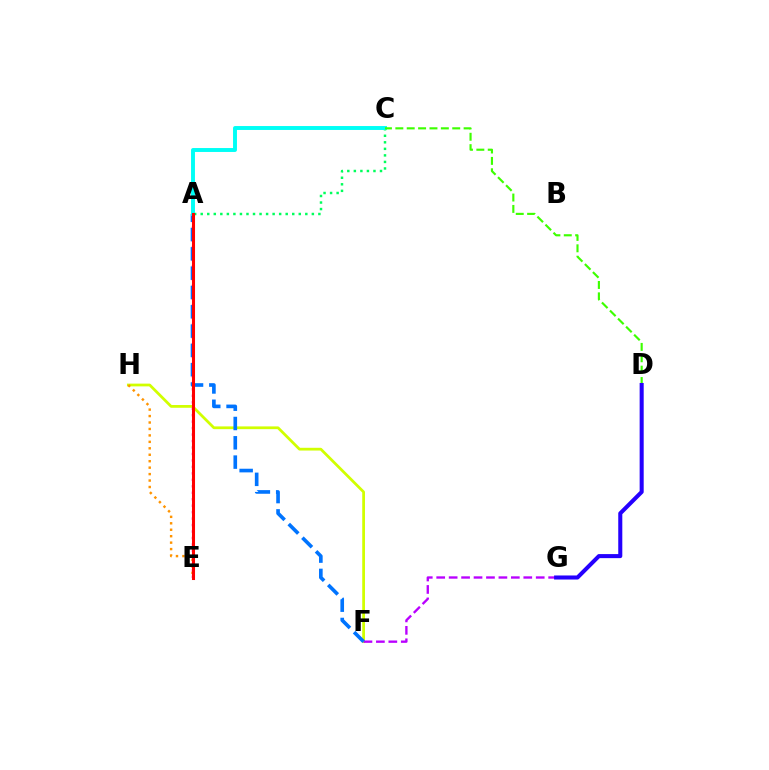{('F', 'H'): [{'color': '#d1ff00', 'line_style': 'solid', 'thickness': 1.98}], ('A', 'E'): [{'color': '#ff00ac', 'line_style': 'dotted', 'thickness': 1.76}, {'color': '#ff0000', 'line_style': 'solid', 'thickness': 2.2}], ('F', 'G'): [{'color': '#b900ff', 'line_style': 'dashed', 'thickness': 1.69}], ('E', 'H'): [{'color': '#ff9400', 'line_style': 'dotted', 'thickness': 1.75}], ('A', 'C'): [{'color': '#00ff5c', 'line_style': 'dotted', 'thickness': 1.78}, {'color': '#00fff6', 'line_style': 'solid', 'thickness': 2.82}], ('A', 'F'): [{'color': '#0074ff', 'line_style': 'dashed', 'thickness': 2.62}], ('C', 'D'): [{'color': '#3dff00', 'line_style': 'dashed', 'thickness': 1.55}], ('D', 'G'): [{'color': '#2500ff', 'line_style': 'solid', 'thickness': 2.92}]}